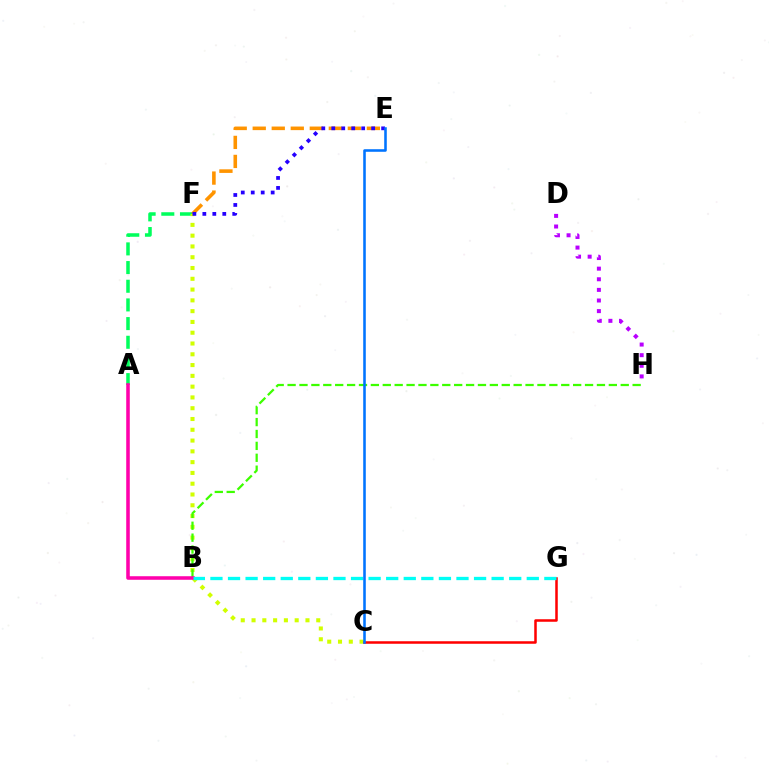{('A', 'F'): [{'color': '#00ff5c', 'line_style': 'dashed', 'thickness': 2.54}], ('E', 'F'): [{'color': '#ff9400', 'line_style': 'dashed', 'thickness': 2.58}, {'color': '#2500ff', 'line_style': 'dotted', 'thickness': 2.71}], ('D', 'H'): [{'color': '#b900ff', 'line_style': 'dotted', 'thickness': 2.88}], ('C', 'F'): [{'color': '#d1ff00', 'line_style': 'dotted', 'thickness': 2.93}], ('C', 'G'): [{'color': '#ff0000', 'line_style': 'solid', 'thickness': 1.81}], ('B', 'H'): [{'color': '#3dff00', 'line_style': 'dashed', 'thickness': 1.62}], ('A', 'B'): [{'color': '#ff00ac', 'line_style': 'solid', 'thickness': 2.56}], ('B', 'G'): [{'color': '#00fff6', 'line_style': 'dashed', 'thickness': 2.39}], ('C', 'E'): [{'color': '#0074ff', 'line_style': 'solid', 'thickness': 1.85}]}